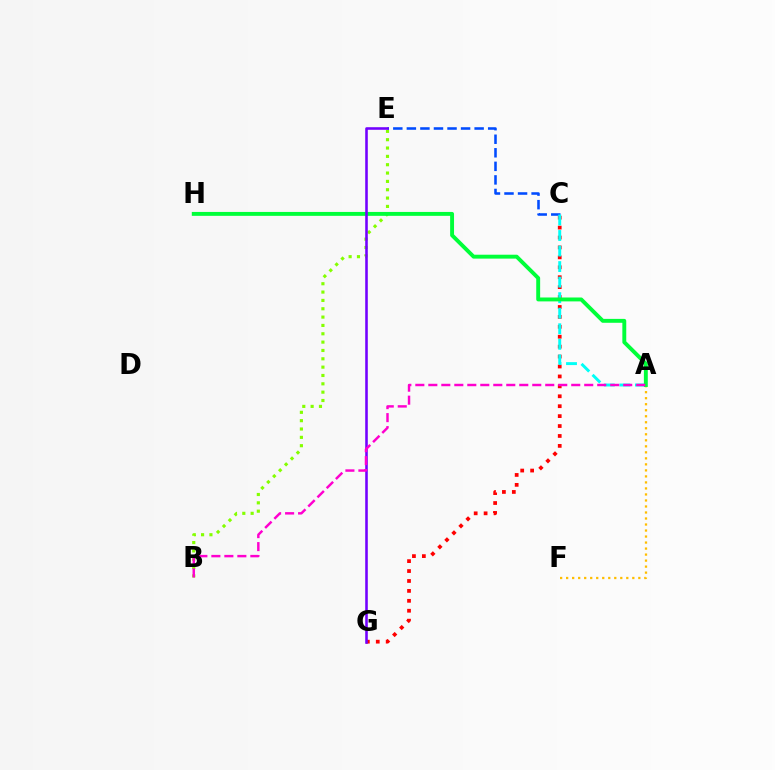{('A', 'F'): [{'color': '#ffbd00', 'line_style': 'dotted', 'thickness': 1.63}], ('B', 'E'): [{'color': '#84ff00', 'line_style': 'dotted', 'thickness': 2.27}], ('C', 'G'): [{'color': '#ff0000', 'line_style': 'dotted', 'thickness': 2.7}], ('C', 'E'): [{'color': '#004bff', 'line_style': 'dashed', 'thickness': 1.84}], ('A', 'C'): [{'color': '#00fff6', 'line_style': 'dashed', 'thickness': 2.11}], ('A', 'H'): [{'color': '#00ff39', 'line_style': 'solid', 'thickness': 2.81}], ('E', 'G'): [{'color': '#7200ff', 'line_style': 'solid', 'thickness': 1.86}], ('A', 'B'): [{'color': '#ff00cf', 'line_style': 'dashed', 'thickness': 1.76}]}